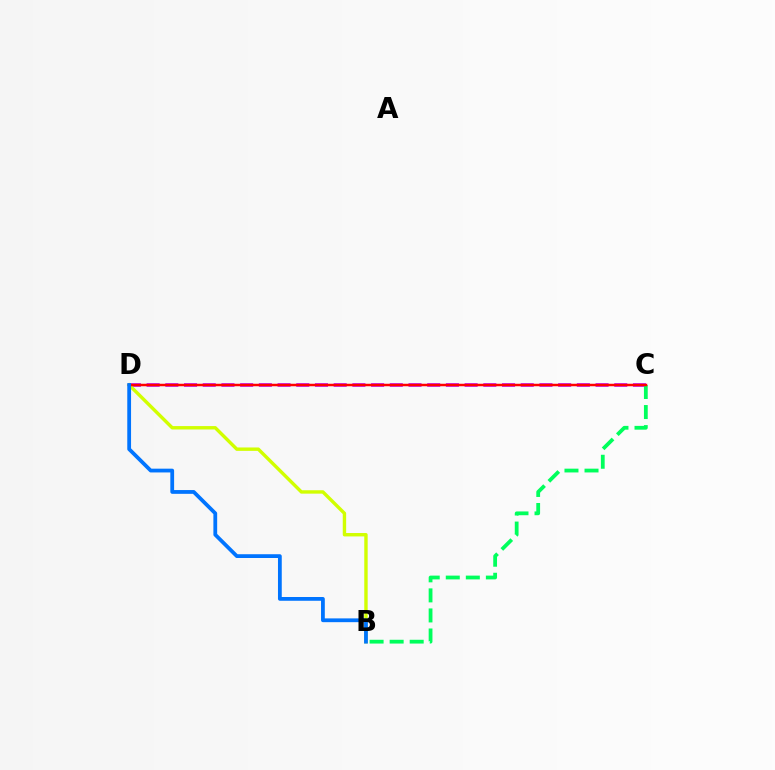{('C', 'D'): [{'color': '#b900ff', 'line_style': 'dashed', 'thickness': 2.54}, {'color': '#ff0000', 'line_style': 'solid', 'thickness': 1.79}], ('B', 'D'): [{'color': '#d1ff00', 'line_style': 'solid', 'thickness': 2.45}, {'color': '#0074ff', 'line_style': 'solid', 'thickness': 2.72}], ('B', 'C'): [{'color': '#00ff5c', 'line_style': 'dashed', 'thickness': 2.72}]}